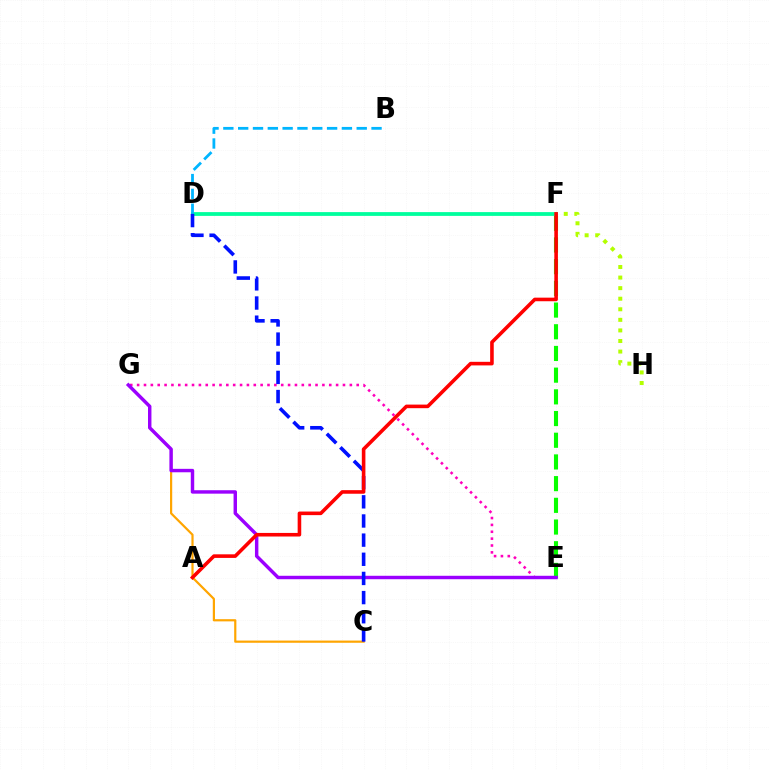{('F', 'H'): [{'color': '#b3ff00', 'line_style': 'dotted', 'thickness': 2.87}], ('E', 'F'): [{'color': '#08ff00', 'line_style': 'dashed', 'thickness': 2.95}], ('C', 'G'): [{'color': '#ffa500', 'line_style': 'solid', 'thickness': 1.58}], ('D', 'F'): [{'color': '#00ff9d', 'line_style': 'solid', 'thickness': 2.72}], ('B', 'D'): [{'color': '#00b5ff', 'line_style': 'dashed', 'thickness': 2.01}], ('E', 'G'): [{'color': '#ff00bd', 'line_style': 'dotted', 'thickness': 1.86}, {'color': '#9b00ff', 'line_style': 'solid', 'thickness': 2.47}], ('C', 'D'): [{'color': '#0010ff', 'line_style': 'dashed', 'thickness': 2.6}], ('A', 'F'): [{'color': '#ff0000', 'line_style': 'solid', 'thickness': 2.58}]}